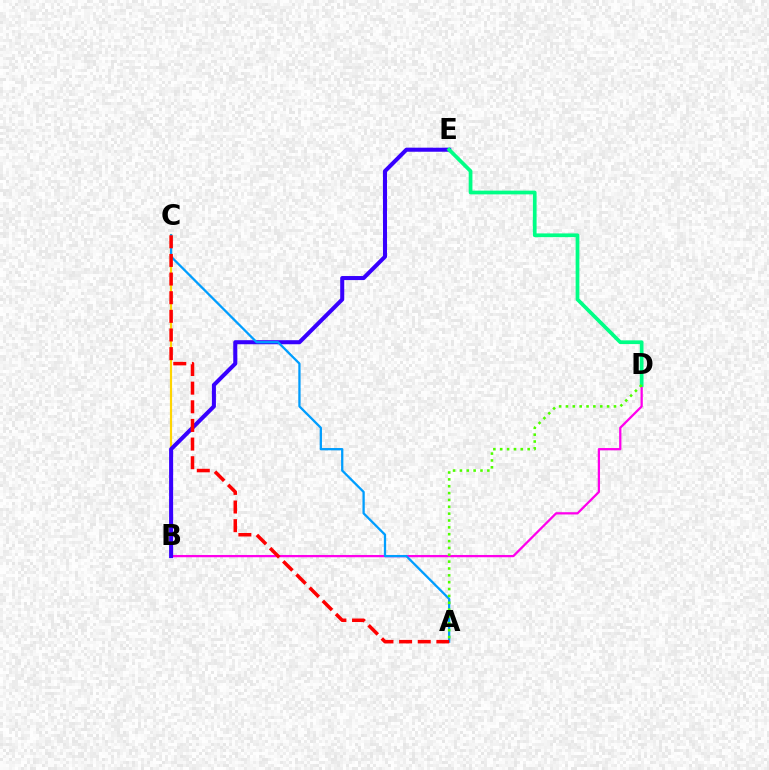{('B', 'D'): [{'color': '#ff00ed', 'line_style': 'solid', 'thickness': 1.63}], ('B', 'C'): [{'color': '#ffd500', 'line_style': 'solid', 'thickness': 1.57}], ('B', 'E'): [{'color': '#3700ff', 'line_style': 'solid', 'thickness': 2.91}], ('A', 'C'): [{'color': '#009eff', 'line_style': 'solid', 'thickness': 1.64}, {'color': '#ff0000', 'line_style': 'dashed', 'thickness': 2.53}], ('D', 'E'): [{'color': '#00ff86', 'line_style': 'solid', 'thickness': 2.69}], ('A', 'D'): [{'color': '#4fff00', 'line_style': 'dotted', 'thickness': 1.86}]}